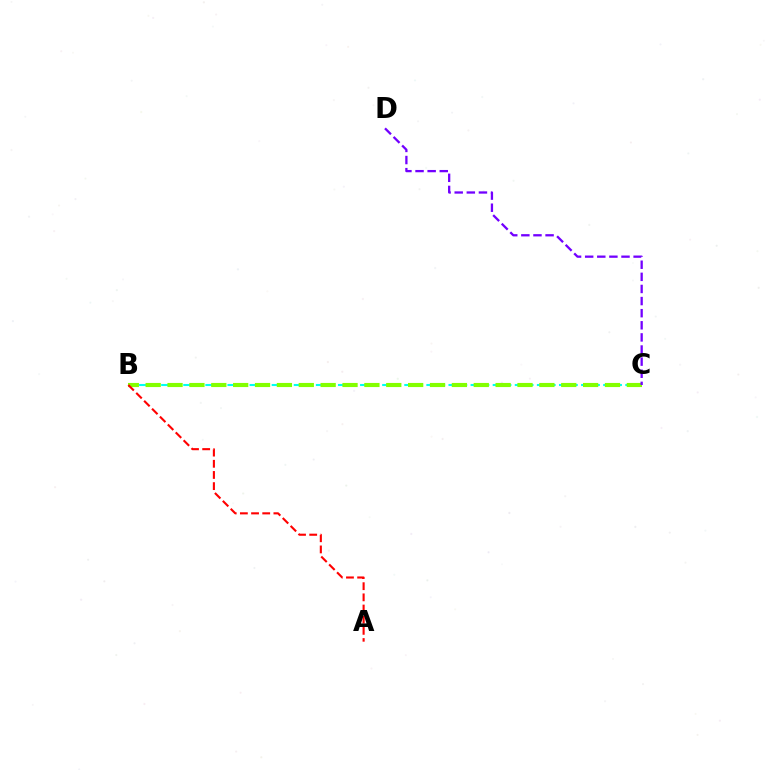{('B', 'C'): [{'color': '#00fff6', 'line_style': 'dashed', 'thickness': 1.5}, {'color': '#84ff00', 'line_style': 'dashed', 'thickness': 2.97}], ('C', 'D'): [{'color': '#7200ff', 'line_style': 'dashed', 'thickness': 1.65}], ('A', 'B'): [{'color': '#ff0000', 'line_style': 'dashed', 'thickness': 1.52}]}